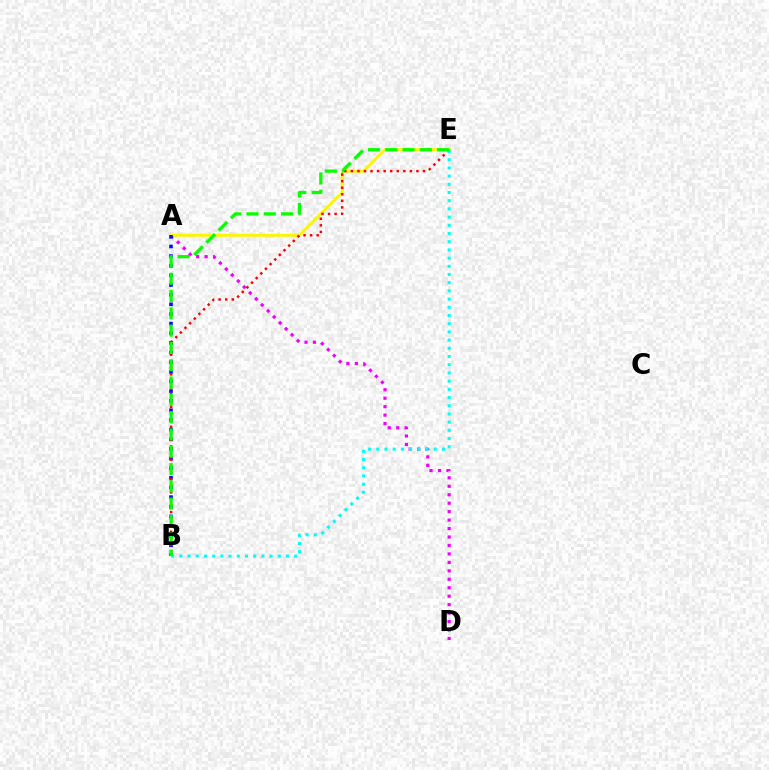{('A', 'D'): [{'color': '#ee00ff', 'line_style': 'dotted', 'thickness': 2.3}], ('A', 'E'): [{'color': '#fcf500', 'line_style': 'solid', 'thickness': 2.13}], ('A', 'B'): [{'color': '#0010ff', 'line_style': 'dotted', 'thickness': 2.62}], ('B', 'E'): [{'color': '#ff0000', 'line_style': 'dotted', 'thickness': 1.78}, {'color': '#00fff6', 'line_style': 'dotted', 'thickness': 2.23}, {'color': '#08ff00', 'line_style': 'dashed', 'thickness': 2.35}]}